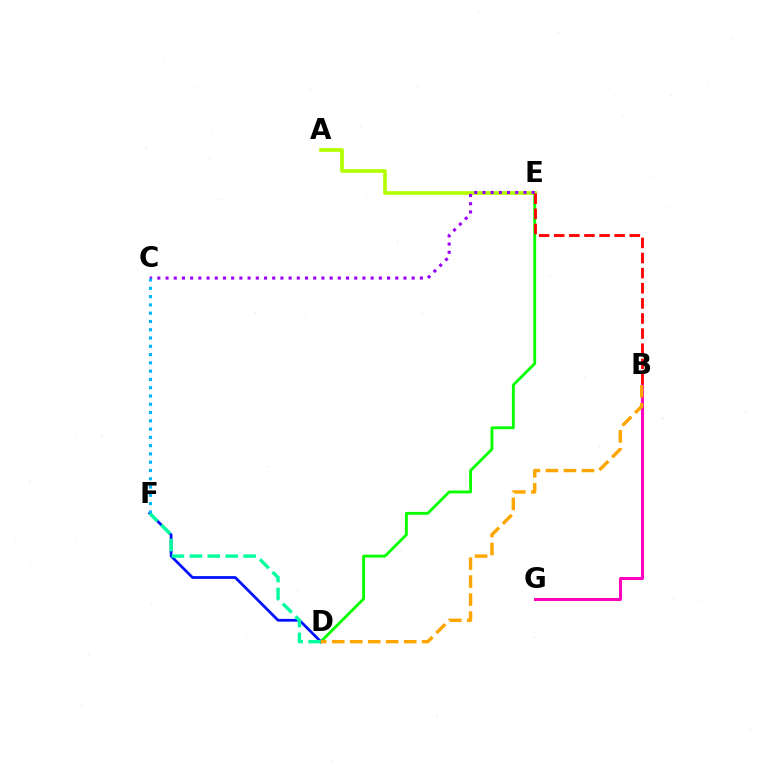{('D', 'E'): [{'color': '#08ff00', 'line_style': 'solid', 'thickness': 2.06}], ('B', 'G'): [{'color': '#ff00bd', 'line_style': 'solid', 'thickness': 2.18}], ('D', 'F'): [{'color': '#0010ff', 'line_style': 'solid', 'thickness': 1.98}, {'color': '#00ff9d', 'line_style': 'dashed', 'thickness': 2.43}], ('A', 'E'): [{'color': '#b3ff00', 'line_style': 'solid', 'thickness': 2.64}], ('B', 'D'): [{'color': '#ffa500', 'line_style': 'dashed', 'thickness': 2.44}], ('C', 'E'): [{'color': '#9b00ff', 'line_style': 'dotted', 'thickness': 2.23}], ('B', 'E'): [{'color': '#ff0000', 'line_style': 'dashed', 'thickness': 2.05}], ('C', 'F'): [{'color': '#00b5ff', 'line_style': 'dotted', 'thickness': 2.25}]}